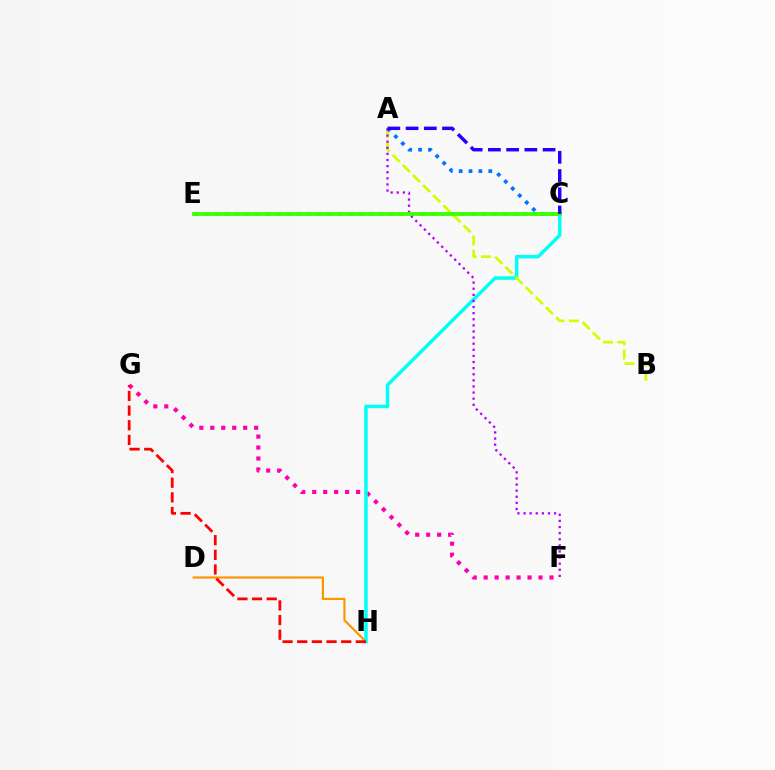{('F', 'G'): [{'color': '#ff00ac', 'line_style': 'dotted', 'thickness': 2.98}], ('D', 'H'): [{'color': '#ff9400', 'line_style': 'solid', 'thickness': 1.55}], ('C', 'H'): [{'color': '#00fff6', 'line_style': 'solid', 'thickness': 2.51}], ('C', 'E'): [{'color': '#00ff5c', 'line_style': 'dotted', 'thickness': 2.8}, {'color': '#3dff00', 'line_style': 'solid', 'thickness': 2.73}], ('A', 'B'): [{'color': '#d1ff00', 'line_style': 'dashed', 'thickness': 1.94}], ('G', 'H'): [{'color': '#ff0000', 'line_style': 'dashed', 'thickness': 1.99}], ('A', 'C'): [{'color': '#0074ff', 'line_style': 'dotted', 'thickness': 2.68}, {'color': '#2500ff', 'line_style': 'dashed', 'thickness': 2.48}], ('A', 'F'): [{'color': '#b900ff', 'line_style': 'dotted', 'thickness': 1.66}]}